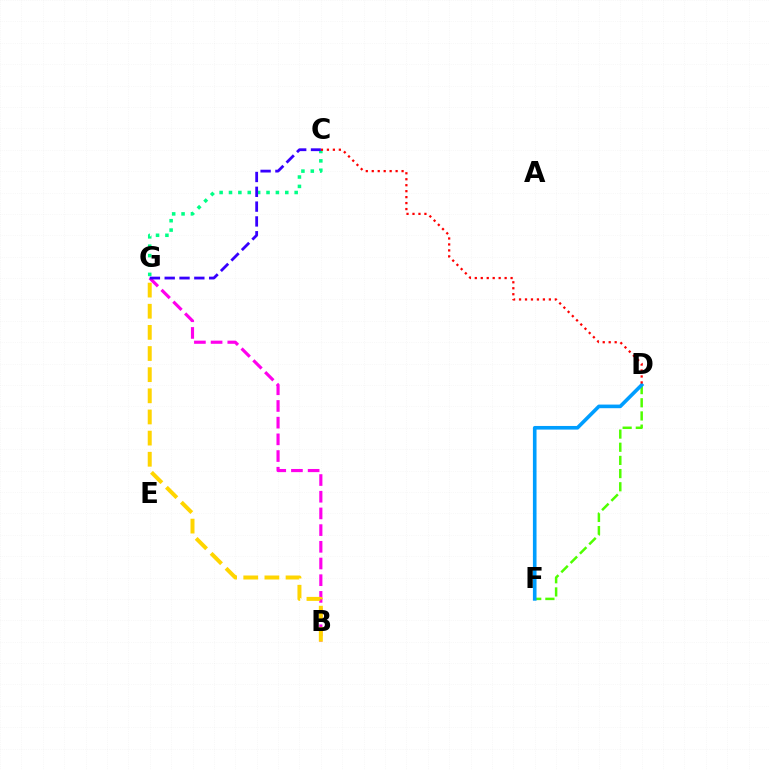{('B', 'G'): [{'color': '#ff00ed', 'line_style': 'dashed', 'thickness': 2.27}, {'color': '#ffd500', 'line_style': 'dashed', 'thickness': 2.87}], ('C', 'G'): [{'color': '#00ff86', 'line_style': 'dotted', 'thickness': 2.55}, {'color': '#3700ff', 'line_style': 'dashed', 'thickness': 2.01}], ('D', 'F'): [{'color': '#4fff00', 'line_style': 'dashed', 'thickness': 1.79}, {'color': '#009eff', 'line_style': 'solid', 'thickness': 2.61}], ('C', 'D'): [{'color': '#ff0000', 'line_style': 'dotted', 'thickness': 1.62}]}